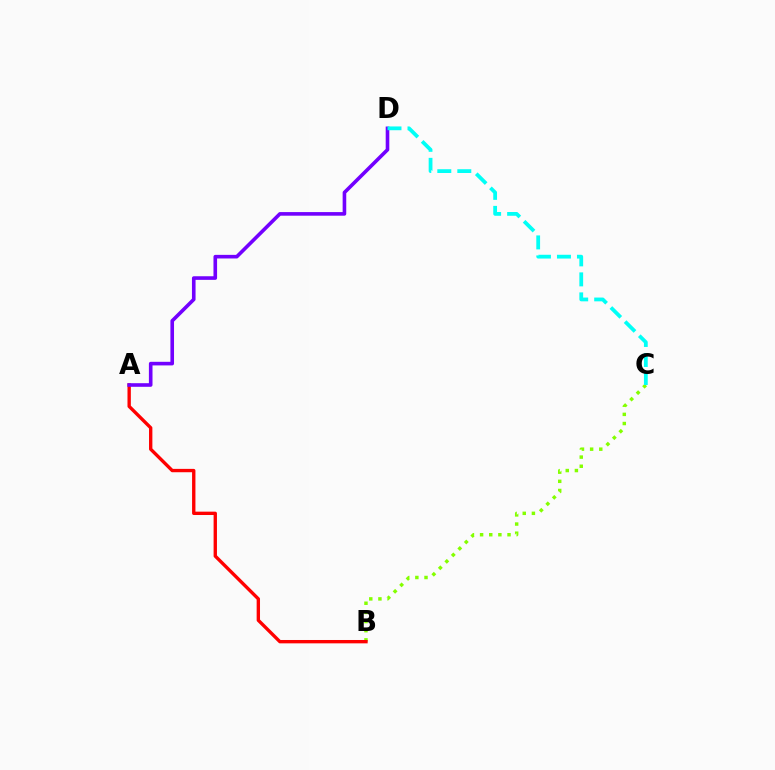{('B', 'C'): [{'color': '#84ff00', 'line_style': 'dotted', 'thickness': 2.49}], ('A', 'B'): [{'color': '#ff0000', 'line_style': 'solid', 'thickness': 2.42}], ('A', 'D'): [{'color': '#7200ff', 'line_style': 'solid', 'thickness': 2.6}], ('C', 'D'): [{'color': '#00fff6', 'line_style': 'dashed', 'thickness': 2.72}]}